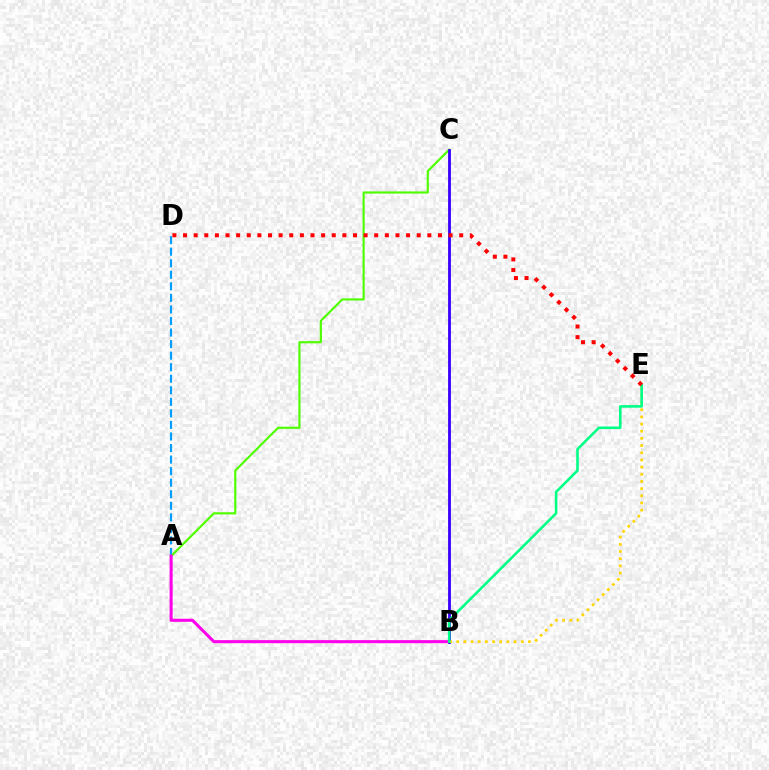{('A', 'D'): [{'color': '#009eff', 'line_style': 'dashed', 'thickness': 1.57}], ('A', 'C'): [{'color': '#4fff00', 'line_style': 'solid', 'thickness': 1.56}], ('A', 'B'): [{'color': '#ff00ed', 'line_style': 'solid', 'thickness': 2.21}], ('B', 'C'): [{'color': '#3700ff', 'line_style': 'solid', 'thickness': 2.03}], ('B', 'E'): [{'color': '#ffd500', 'line_style': 'dotted', 'thickness': 1.95}, {'color': '#00ff86', 'line_style': 'solid', 'thickness': 1.87}], ('D', 'E'): [{'color': '#ff0000', 'line_style': 'dotted', 'thickness': 2.89}]}